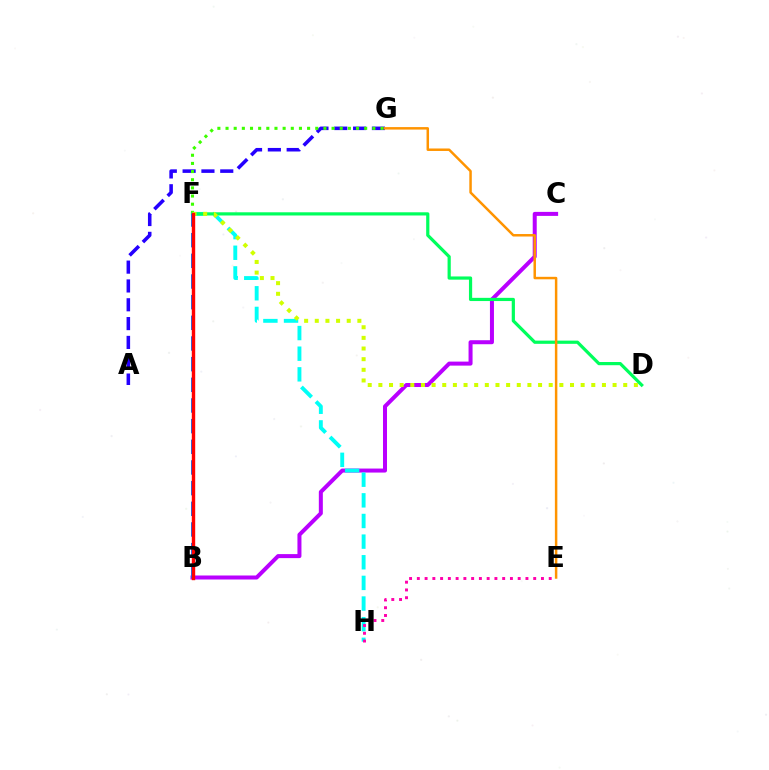{('B', 'C'): [{'color': '#b900ff', 'line_style': 'solid', 'thickness': 2.89}], ('A', 'G'): [{'color': '#2500ff', 'line_style': 'dashed', 'thickness': 2.56}], ('F', 'G'): [{'color': '#3dff00', 'line_style': 'dotted', 'thickness': 2.22}], ('F', 'H'): [{'color': '#00fff6', 'line_style': 'dashed', 'thickness': 2.8}], ('D', 'F'): [{'color': '#00ff5c', 'line_style': 'solid', 'thickness': 2.31}, {'color': '#d1ff00', 'line_style': 'dotted', 'thickness': 2.89}], ('E', 'H'): [{'color': '#ff00ac', 'line_style': 'dotted', 'thickness': 2.11}], ('B', 'F'): [{'color': '#0074ff', 'line_style': 'dashed', 'thickness': 2.81}, {'color': '#ff0000', 'line_style': 'solid', 'thickness': 2.45}], ('E', 'G'): [{'color': '#ff9400', 'line_style': 'solid', 'thickness': 1.79}]}